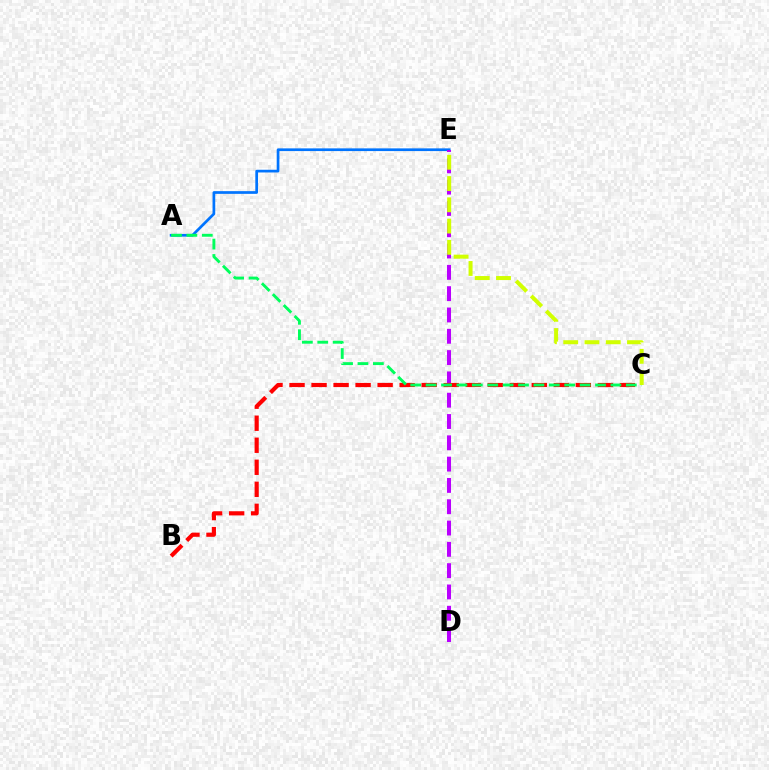{('A', 'E'): [{'color': '#0074ff', 'line_style': 'solid', 'thickness': 1.95}], ('D', 'E'): [{'color': '#b900ff', 'line_style': 'dashed', 'thickness': 2.89}], ('B', 'C'): [{'color': '#ff0000', 'line_style': 'dashed', 'thickness': 2.99}], ('A', 'C'): [{'color': '#00ff5c', 'line_style': 'dashed', 'thickness': 2.09}], ('C', 'E'): [{'color': '#d1ff00', 'line_style': 'dashed', 'thickness': 2.89}]}